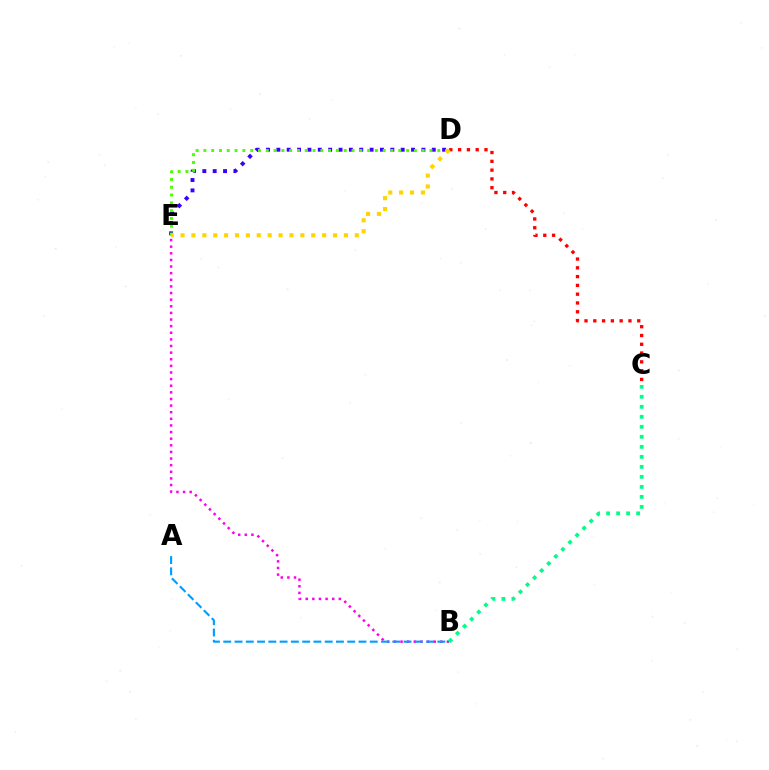{('B', 'E'): [{'color': '#ff00ed', 'line_style': 'dotted', 'thickness': 1.8}], ('D', 'E'): [{'color': '#3700ff', 'line_style': 'dotted', 'thickness': 2.82}, {'color': '#4fff00', 'line_style': 'dotted', 'thickness': 2.12}, {'color': '#ffd500', 'line_style': 'dotted', 'thickness': 2.96}], ('A', 'B'): [{'color': '#009eff', 'line_style': 'dashed', 'thickness': 1.53}], ('C', 'D'): [{'color': '#ff0000', 'line_style': 'dotted', 'thickness': 2.39}], ('B', 'C'): [{'color': '#00ff86', 'line_style': 'dotted', 'thickness': 2.72}]}